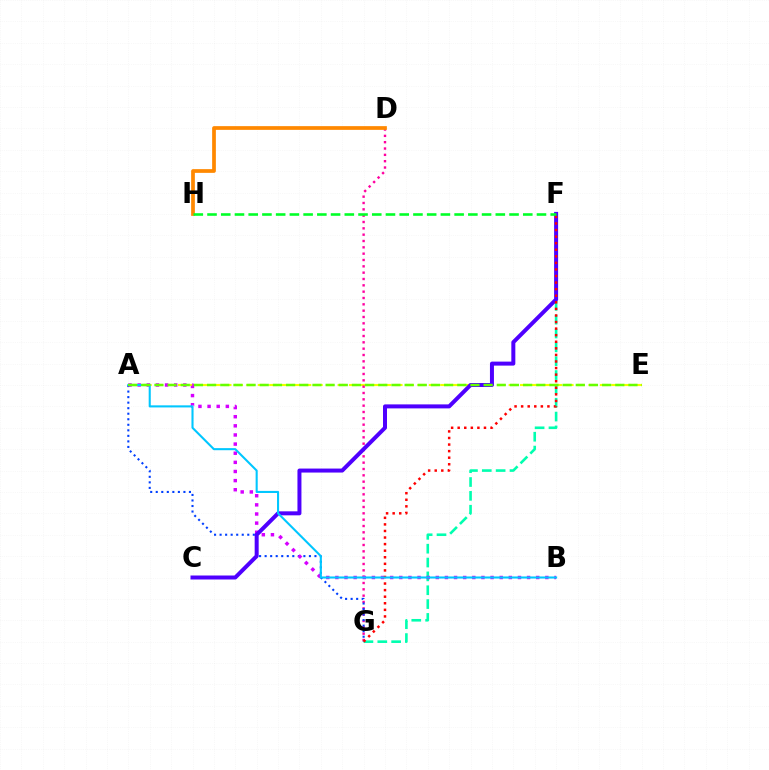{('A', 'E'): [{'color': '#eeff00', 'line_style': 'dashed', 'thickness': 1.55}, {'color': '#66ff00', 'line_style': 'dashed', 'thickness': 1.79}], ('D', 'G'): [{'color': '#ff00a0', 'line_style': 'dotted', 'thickness': 1.72}], ('A', 'G'): [{'color': '#003fff', 'line_style': 'dotted', 'thickness': 1.5}], ('F', 'G'): [{'color': '#00ffaf', 'line_style': 'dashed', 'thickness': 1.88}, {'color': '#ff0000', 'line_style': 'dotted', 'thickness': 1.79}], ('A', 'B'): [{'color': '#d600ff', 'line_style': 'dotted', 'thickness': 2.48}, {'color': '#00c7ff', 'line_style': 'solid', 'thickness': 1.5}], ('C', 'F'): [{'color': '#4f00ff', 'line_style': 'solid', 'thickness': 2.88}], ('D', 'H'): [{'color': '#ff8800', 'line_style': 'solid', 'thickness': 2.68}], ('F', 'H'): [{'color': '#00ff27', 'line_style': 'dashed', 'thickness': 1.86}]}